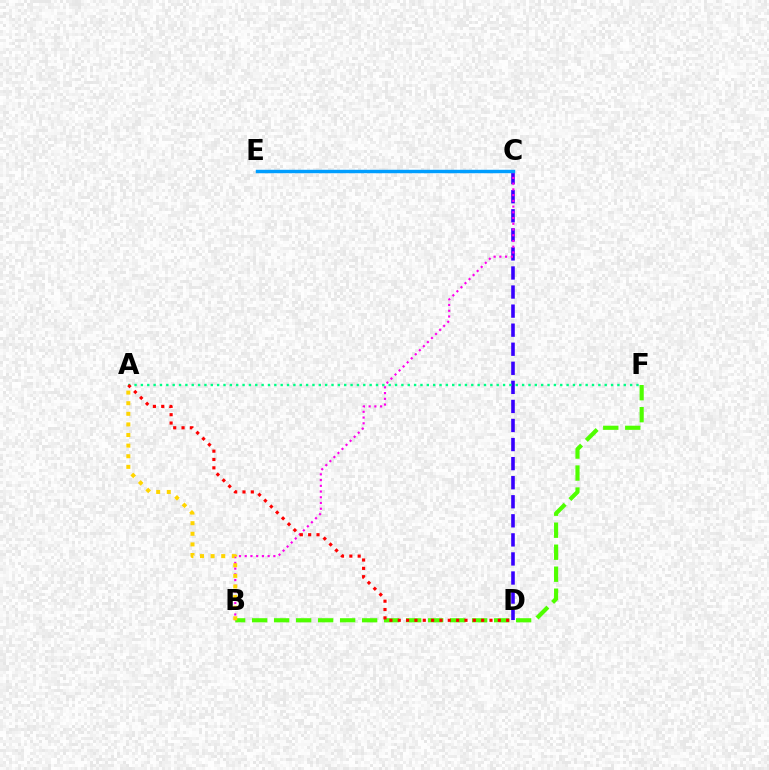{('C', 'D'): [{'color': '#3700ff', 'line_style': 'dashed', 'thickness': 2.59}], ('B', 'F'): [{'color': '#4fff00', 'line_style': 'dashed', 'thickness': 2.99}], ('A', 'F'): [{'color': '#00ff86', 'line_style': 'dotted', 'thickness': 1.73}], ('B', 'C'): [{'color': '#ff00ed', 'line_style': 'dotted', 'thickness': 1.56}], ('A', 'B'): [{'color': '#ffd500', 'line_style': 'dotted', 'thickness': 2.88}], ('A', 'D'): [{'color': '#ff0000', 'line_style': 'dotted', 'thickness': 2.27}], ('C', 'E'): [{'color': '#009eff', 'line_style': 'solid', 'thickness': 2.47}]}